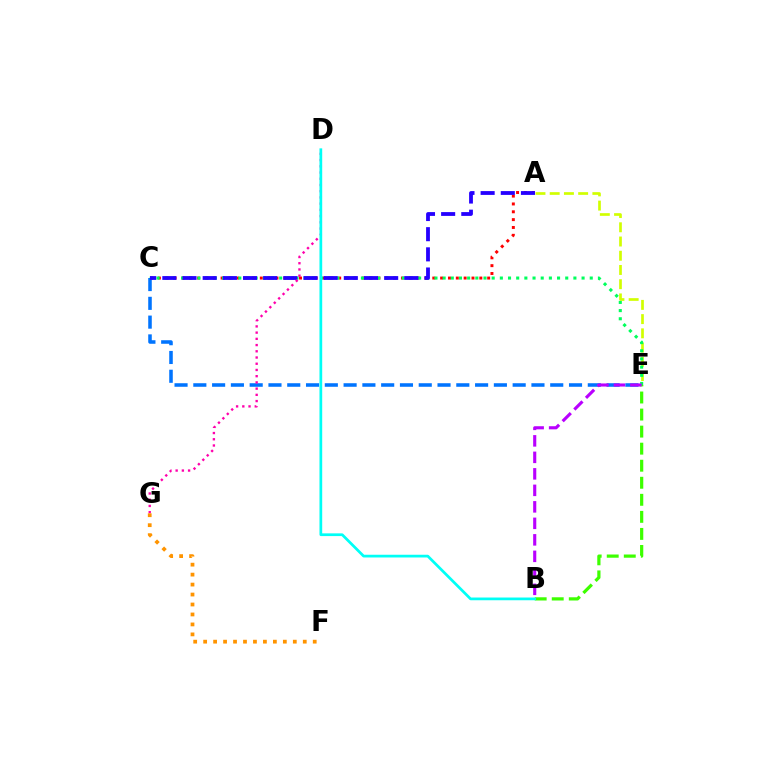{('A', 'E'): [{'color': '#d1ff00', 'line_style': 'dashed', 'thickness': 1.93}], ('B', 'E'): [{'color': '#3dff00', 'line_style': 'dashed', 'thickness': 2.32}, {'color': '#b900ff', 'line_style': 'dashed', 'thickness': 2.24}], ('A', 'C'): [{'color': '#ff0000', 'line_style': 'dotted', 'thickness': 2.13}, {'color': '#2500ff', 'line_style': 'dashed', 'thickness': 2.74}], ('C', 'E'): [{'color': '#00ff5c', 'line_style': 'dotted', 'thickness': 2.22}, {'color': '#0074ff', 'line_style': 'dashed', 'thickness': 2.55}], ('D', 'G'): [{'color': '#ff00ac', 'line_style': 'dotted', 'thickness': 1.69}], ('F', 'G'): [{'color': '#ff9400', 'line_style': 'dotted', 'thickness': 2.71}], ('B', 'D'): [{'color': '#00fff6', 'line_style': 'solid', 'thickness': 1.96}]}